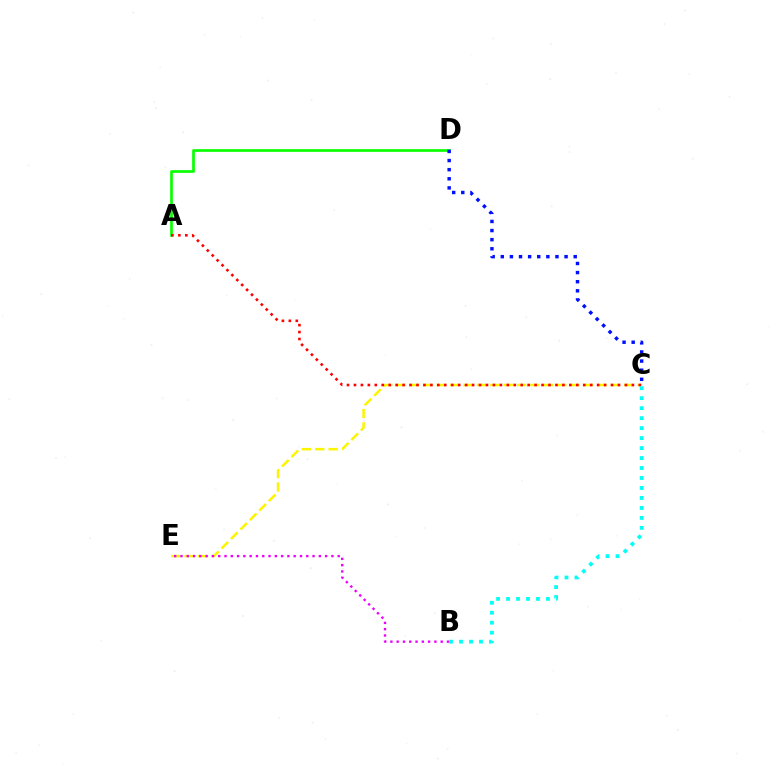{('A', 'D'): [{'color': '#08ff00', 'line_style': 'solid', 'thickness': 1.93}], ('C', 'E'): [{'color': '#fcf500', 'line_style': 'dashed', 'thickness': 1.82}], ('B', 'E'): [{'color': '#ee00ff', 'line_style': 'dotted', 'thickness': 1.71}], ('C', 'D'): [{'color': '#0010ff', 'line_style': 'dotted', 'thickness': 2.48}], ('A', 'C'): [{'color': '#ff0000', 'line_style': 'dotted', 'thickness': 1.89}], ('B', 'C'): [{'color': '#00fff6', 'line_style': 'dotted', 'thickness': 2.71}]}